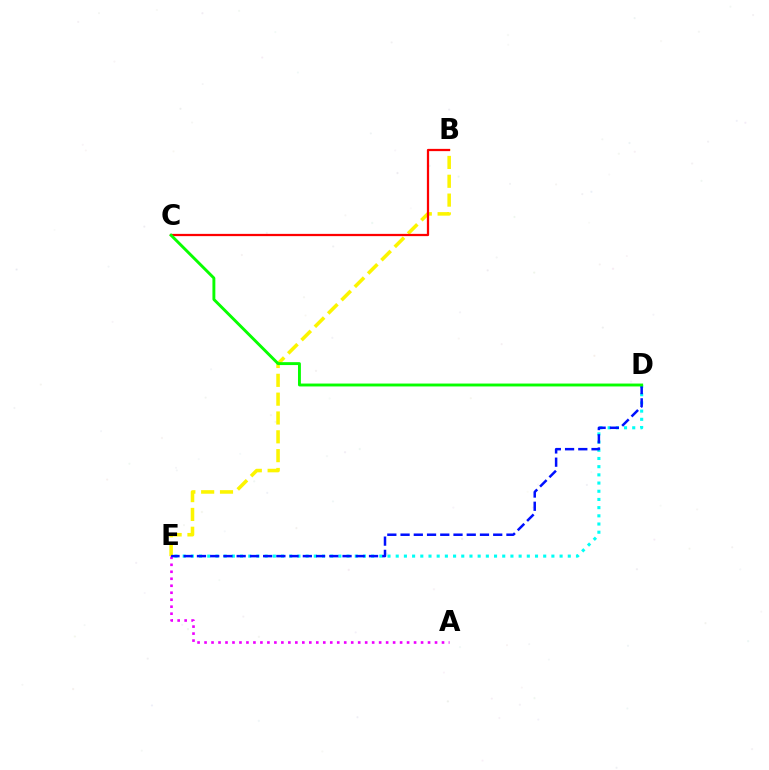{('D', 'E'): [{'color': '#00fff6', 'line_style': 'dotted', 'thickness': 2.23}, {'color': '#0010ff', 'line_style': 'dashed', 'thickness': 1.8}], ('B', 'E'): [{'color': '#fcf500', 'line_style': 'dashed', 'thickness': 2.56}], ('B', 'C'): [{'color': '#ff0000', 'line_style': 'solid', 'thickness': 1.62}], ('A', 'E'): [{'color': '#ee00ff', 'line_style': 'dotted', 'thickness': 1.9}], ('C', 'D'): [{'color': '#08ff00', 'line_style': 'solid', 'thickness': 2.09}]}